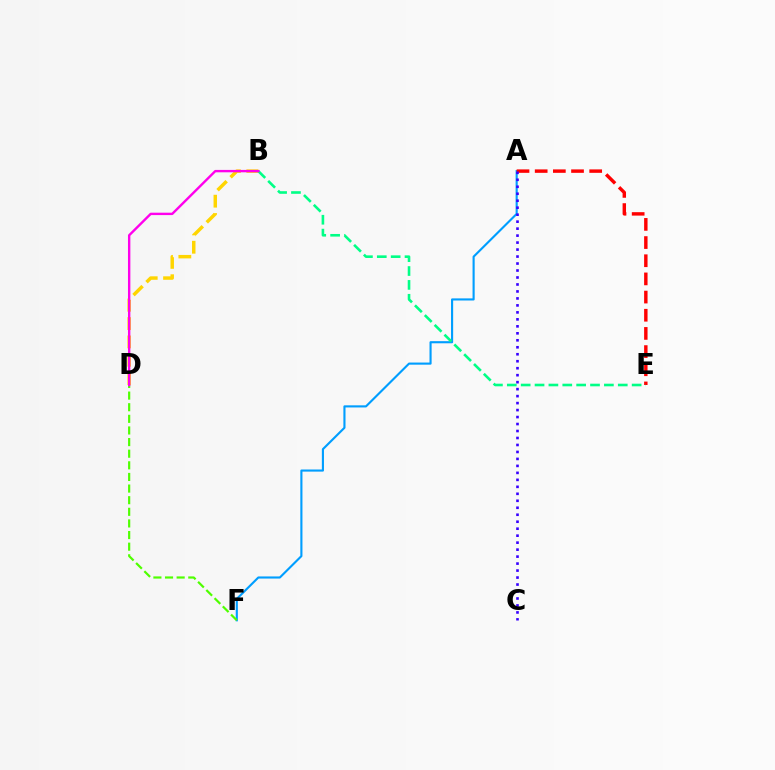{('A', 'F'): [{'color': '#009eff', 'line_style': 'solid', 'thickness': 1.53}], ('B', 'D'): [{'color': '#ffd500', 'line_style': 'dashed', 'thickness': 2.49}, {'color': '#ff00ed', 'line_style': 'solid', 'thickness': 1.72}], ('A', 'E'): [{'color': '#ff0000', 'line_style': 'dashed', 'thickness': 2.47}], ('B', 'E'): [{'color': '#00ff86', 'line_style': 'dashed', 'thickness': 1.88}], ('D', 'F'): [{'color': '#4fff00', 'line_style': 'dashed', 'thickness': 1.58}], ('A', 'C'): [{'color': '#3700ff', 'line_style': 'dotted', 'thickness': 1.9}]}